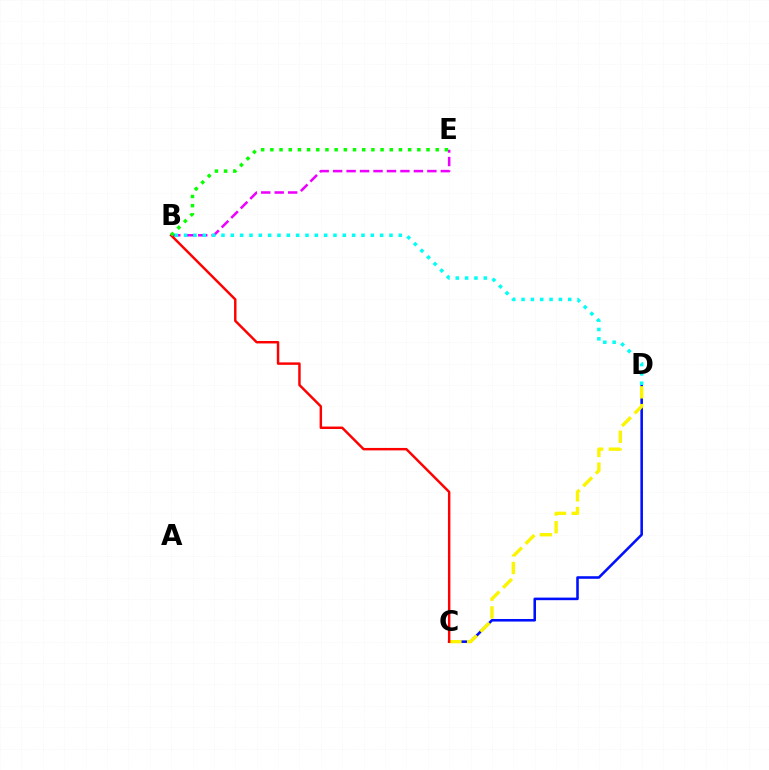{('B', 'E'): [{'color': '#ee00ff', 'line_style': 'dashed', 'thickness': 1.83}, {'color': '#08ff00', 'line_style': 'dotted', 'thickness': 2.5}], ('C', 'D'): [{'color': '#0010ff', 'line_style': 'solid', 'thickness': 1.85}, {'color': '#fcf500', 'line_style': 'dashed', 'thickness': 2.41}], ('B', 'D'): [{'color': '#00fff6', 'line_style': 'dotted', 'thickness': 2.54}], ('B', 'C'): [{'color': '#ff0000', 'line_style': 'solid', 'thickness': 1.76}]}